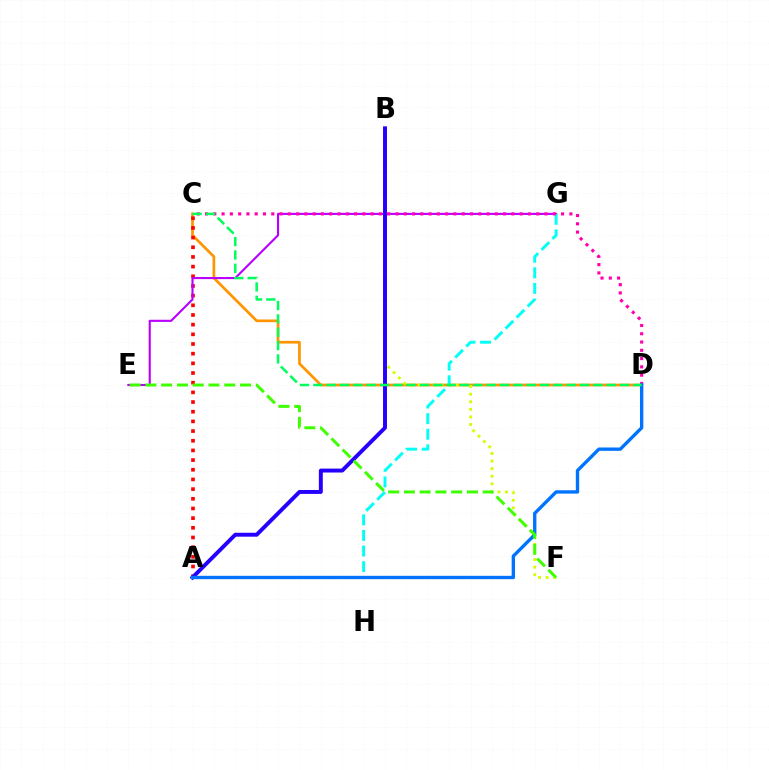{('C', 'D'): [{'color': '#ff9400', 'line_style': 'solid', 'thickness': 1.95}, {'color': '#ff00ac', 'line_style': 'dotted', 'thickness': 2.25}, {'color': '#00ff5c', 'line_style': 'dashed', 'thickness': 1.81}], ('B', 'F'): [{'color': '#d1ff00', 'line_style': 'dotted', 'thickness': 2.06}], ('A', 'C'): [{'color': '#ff0000', 'line_style': 'dotted', 'thickness': 2.63}], ('E', 'G'): [{'color': '#b900ff', 'line_style': 'solid', 'thickness': 1.52}], ('A', 'B'): [{'color': '#2500ff', 'line_style': 'solid', 'thickness': 2.83}], ('A', 'G'): [{'color': '#00fff6', 'line_style': 'dashed', 'thickness': 2.12}], ('A', 'D'): [{'color': '#0074ff', 'line_style': 'solid', 'thickness': 2.42}], ('E', 'F'): [{'color': '#3dff00', 'line_style': 'dashed', 'thickness': 2.14}]}